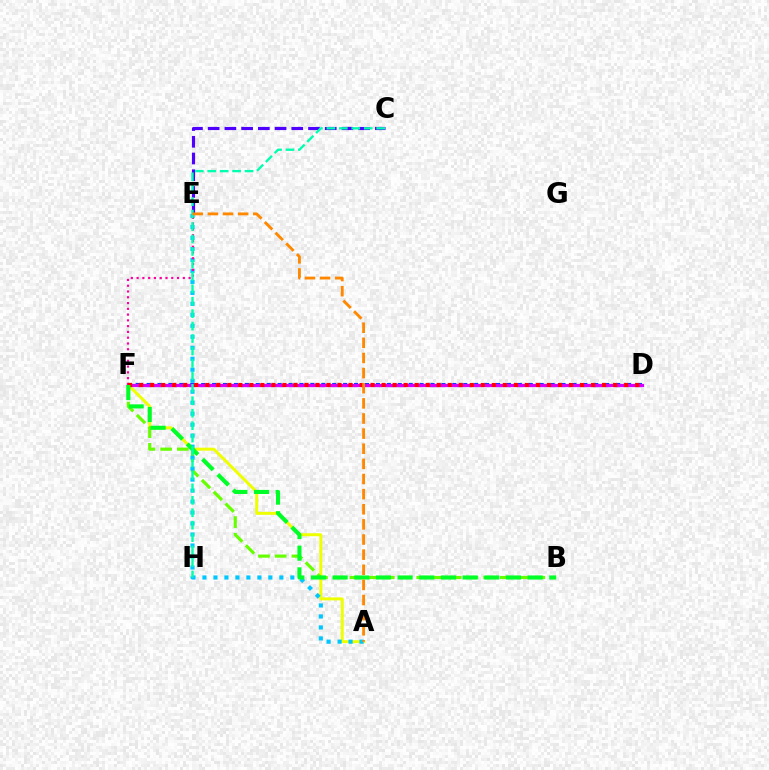{('A', 'F'): [{'color': '#eeff00', 'line_style': 'solid', 'thickness': 2.14}], ('B', 'F'): [{'color': '#66ff00', 'line_style': 'dashed', 'thickness': 2.27}, {'color': '#00ff27', 'line_style': 'dashed', 'thickness': 2.94}], ('D', 'F'): [{'color': '#003fff', 'line_style': 'dotted', 'thickness': 2.97}, {'color': '#d600ff', 'line_style': 'solid', 'thickness': 2.32}, {'color': '#ff0000', 'line_style': 'dotted', 'thickness': 3.0}], ('A', 'E'): [{'color': '#00c7ff', 'line_style': 'dotted', 'thickness': 2.98}, {'color': '#ff8800', 'line_style': 'dashed', 'thickness': 2.06}], ('E', 'F'): [{'color': '#ff00a0', 'line_style': 'dotted', 'thickness': 1.57}], ('C', 'E'): [{'color': '#4f00ff', 'line_style': 'dashed', 'thickness': 2.27}], ('C', 'H'): [{'color': '#00ffaf', 'line_style': 'dashed', 'thickness': 1.69}]}